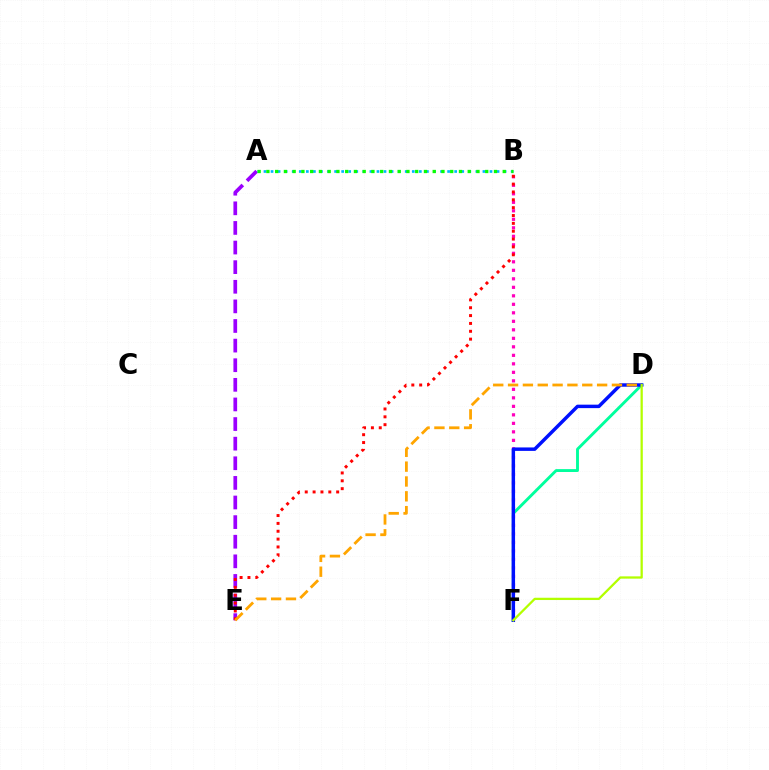{('D', 'F'): [{'color': '#00ff9d', 'line_style': 'solid', 'thickness': 2.08}, {'color': '#0010ff', 'line_style': 'solid', 'thickness': 2.49}, {'color': '#b3ff00', 'line_style': 'solid', 'thickness': 1.64}], ('B', 'F'): [{'color': '#ff00bd', 'line_style': 'dotted', 'thickness': 2.31}], ('A', 'E'): [{'color': '#9b00ff', 'line_style': 'dashed', 'thickness': 2.66}], ('B', 'E'): [{'color': '#ff0000', 'line_style': 'dotted', 'thickness': 2.13}], ('A', 'B'): [{'color': '#00b5ff', 'line_style': 'dotted', 'thickness': 1.92}, {'color': '#08ff00', 'line_style': 'dotted', 'thickness': 2.38}], ('D', 'E'): [{'color': '#ffa500', 'line_style': 'dashed', 'thickness': 2.02}]}